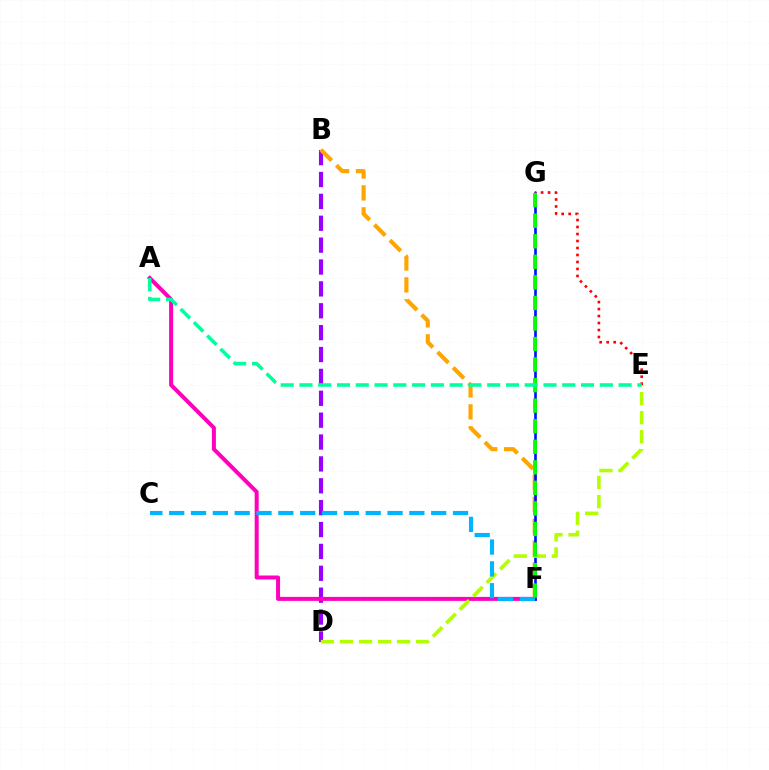{('B', 'D'): [{'color': '#9b00ff', 'line_style': 'dashed', 'thickness': 2.97}], ('A', 'F'): [{'color': '#ff00bd', 'line_style': 'solid', 'thickness': 2.88}], ('B', 'F'): [{'color': '#ffa500', 'line_style': 'dashed', 'thickness': 2.98}], ('F', 'G'): [{'color': '#0010ff', 'line_style': 'solid', 'thickness': 1.9}, {'color': '#08ff00', 'line_style': 'dashed', 'thickness': 2.79}], ('E', 'G'): [{'color': '#ff0000', 'line_style': 'dotted', 'thickness': 1.9}], ('D', 'E'): [{'color': '#b3ff00', 'line_style': 'dashed', 'thickness': 2.58}], ('A', 'E'): [{'color': '#00ff9d', 'line_style': 'dashed', 'thickness': 2.55}], ('C', 'F'): [{'color': '#00b5ff', 'line_style': 'dashed', 'thickness': 2.97}]}